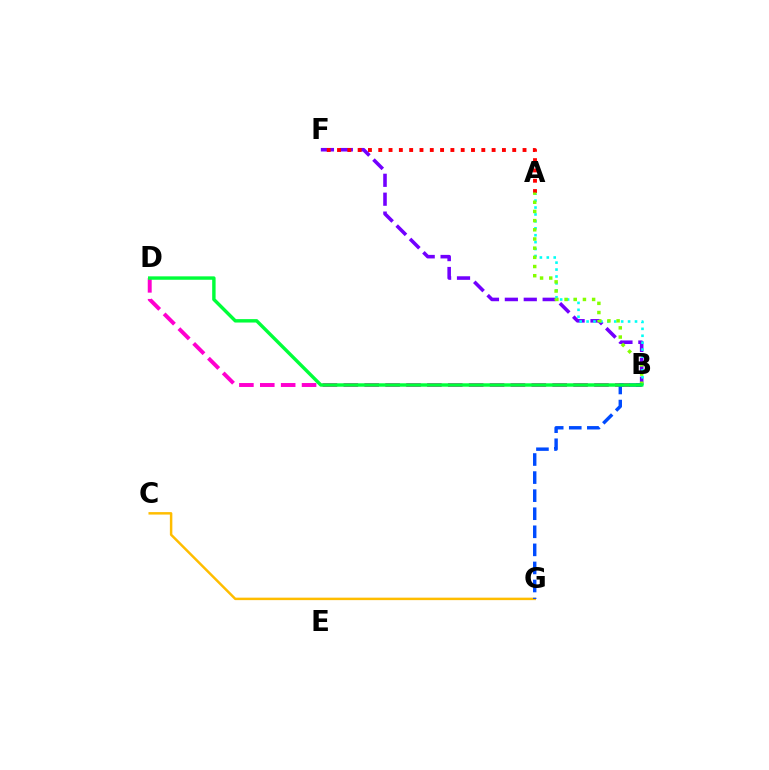{('C', 'G'): [{'color': '#ffbd00', 'line_style': 'solid', 'thickness': 1.78}], ('B', 'F'): [{'color': '#7200ff', 'line_style': 'dashed', 'thickness': 2.57}], ('B', 'D'): [{'color': '#ff00cf', 'line_style': 'dashed', 'thickness': 2.84}, {'color': '#00ff39', 'line_style': 'solid', 'thickness': 2.46}], ('A', 'B'): [{'color': '#00fff6', 'line_style': 'dotted', 'thickness': 1.88}, {'color': '#84ff00', 'line_style': 'dotted', 'thickness': 2.49}], ('A', 'F'): [{'color': '#ff0000', 'line_style': 'dotted', 'thickness': 2.8}], ('B', 'G'): [{'color': '#004bff', 'line_style': 'dashed', 'thickness': 2.45}]}